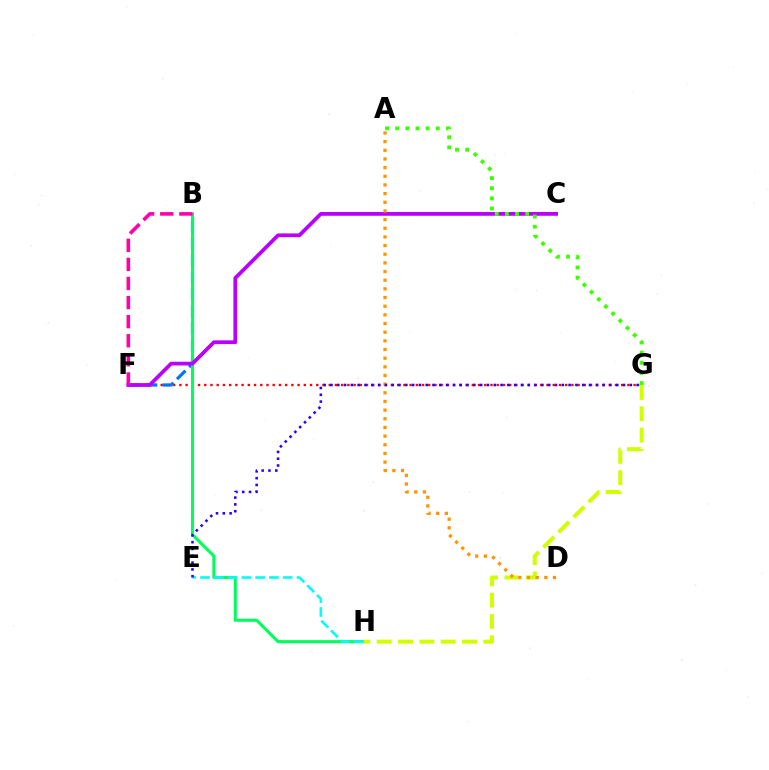{('F', 'G'): [{'color': '#ff0000', 'line_style': 'dotted', 'thickness': 1.69}], ('B', 'F'): [{'color': '#0074ff', 'line_style': 'dashed', 'thickness': 2.32}, {'color': '#ff00ac', 'line_style': 'dashed', 'thickness': 2.59}], ('B', 'H'): [{'color': '#00ff5c', 'line_style': 'solid', 'thickness': 2.21}], ('C', 'F'): [{'color': '#b900ff', 'line_style': 'solid', 'thickness': 2.7}], ('G', 'H'): [{'color': '#d1ff00', 'line_style': 'dashed', 'thickness': 2.9}], ('E', 'H'): [{'color': '#00fff6', 'line_style': 'dashed', 'thickness': 1.87}], ('A', 'D'): [{'color': '#ff9400', 'line_style': 'dotted', 'thickness': 2.35}], ('E', 'G'): [{'color': '#2500ff', 'line_style': 'dotted', 'thickness': 1.85}], ('A', 'G'): [{'color': '#3dff00', 'line_style': 'dotted', 'thickness': 2.76}]}